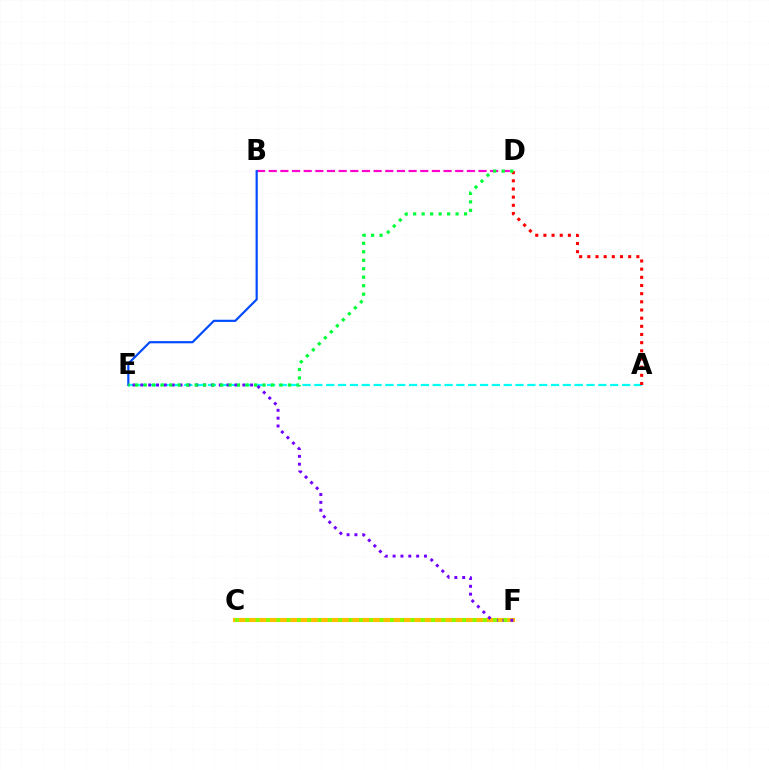{('B', 'D'): [{'color': '#ff00cf', 'line_style': 'dashed', 'thickness': 1.58}], ('A', 'E'): [{'color': '#00fff6', 'line_style': 'dashed', 'thickness': 1.61}], ('A', 'D'): [{'color': '#ff0000', 'line_style': 'dotted', 'thickness': 2.22}], ('B', 'E'): [{'color': '#004bff', 'line_style': 'solid', 'thickness': 1.57}], ('C', 'F'): [{'color': '#ffbd00', 'line_style': 'solid', 'thickness': 2.96}, {'color': '#84ff00', 'line_style': 'dotted', 'thickness': 2.81}], ('E', 'F'): [{'color': '#7200ff', 'line_style': 'dotted', 'thickness': 2.13}], ('D', 'E'): [{'color': '#00ff39', 'line_style': 'dotted', 'thickness': 2.31}]}